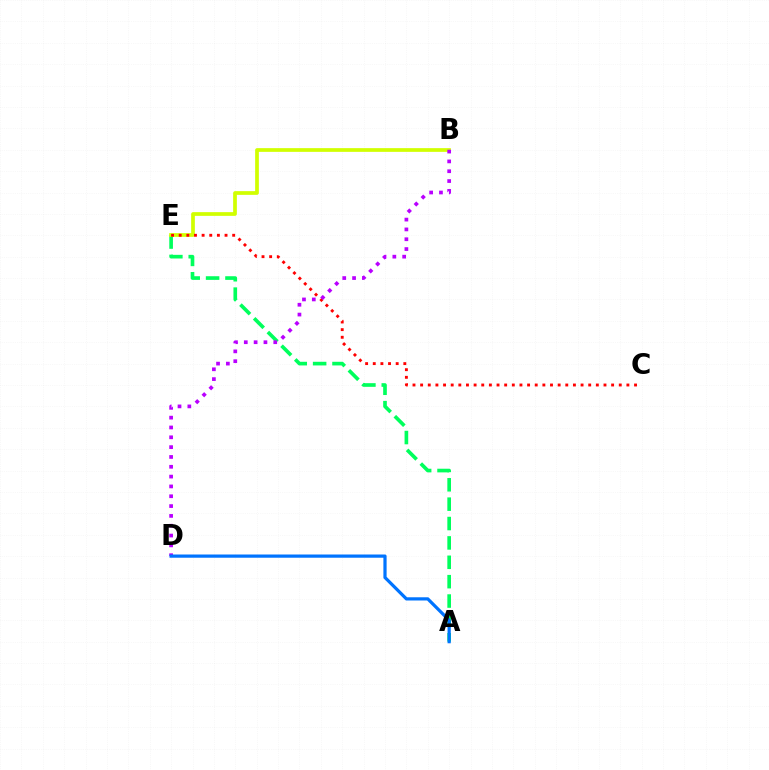{('A', 'E'): [{'color': '#00ff5c', 'line_style': 'dashed', 'thickness': 2.63}], ('B', 'E'): [{'color': '#d1ff00', 'line_style': 'solid', 'thickness': 2.67}], ('C', 'E'): [{'color': '#ff0000', 'line_style': 'dotted', 'thickness': 2.08}], ('B', 'D'): [{'color': '#b900ff', 'line_style': 'dotted', 'thickness': 2.67}], ('A', 'D'): [{'color': '#0074ff', 'line_style': 'solid', 'thickness': 2.32}]}